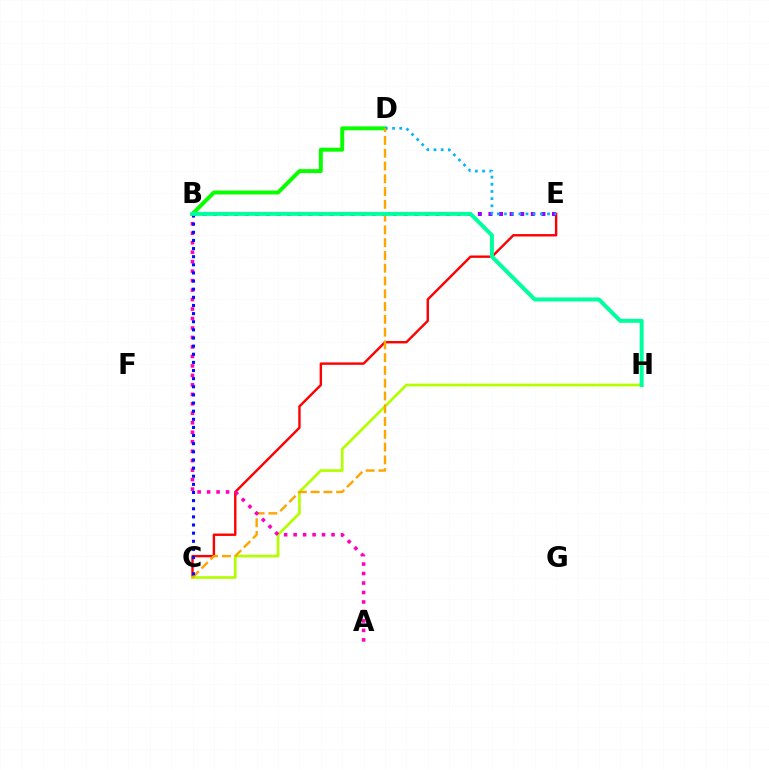{('B', 'D'): [{'color': '#08ff00', 'line_style': 'solid', 'thickness': 2.84}], ('C', 'E'): [{'color': '#ff0000', 'line_style': 'solid', 'thickness': 1.73}], ('B', 'E'): [{'color': '#9b00ff', 'line_style': 'dotted', 'thickness': 2.88}], ('D', 'E'): [{'color': '#00b5ff', 'line_style': 'dotted', 'thickness': 1.95}], ('C', 'H'): [{'color': '#b3ff00', 'line_style': 'solid', 'thickness': 1.95}], ('C', 'D'): [{'color': '#ffa500', 'line_style': 'dashed', 'thickness': 1.74}], ('A', 'B'): [{'color': '#ff00bd', 'line_style': 'dotted', 'thickness': 2.57}], ('B', 'C'): [{'color': '#0010ff', 'line_style': 'dotted', 'thickness': 2.21}], ('B', 'H'): [{'color': '#00ff9d', 'line_style': 'solid', 'thickness': 2.87}]}